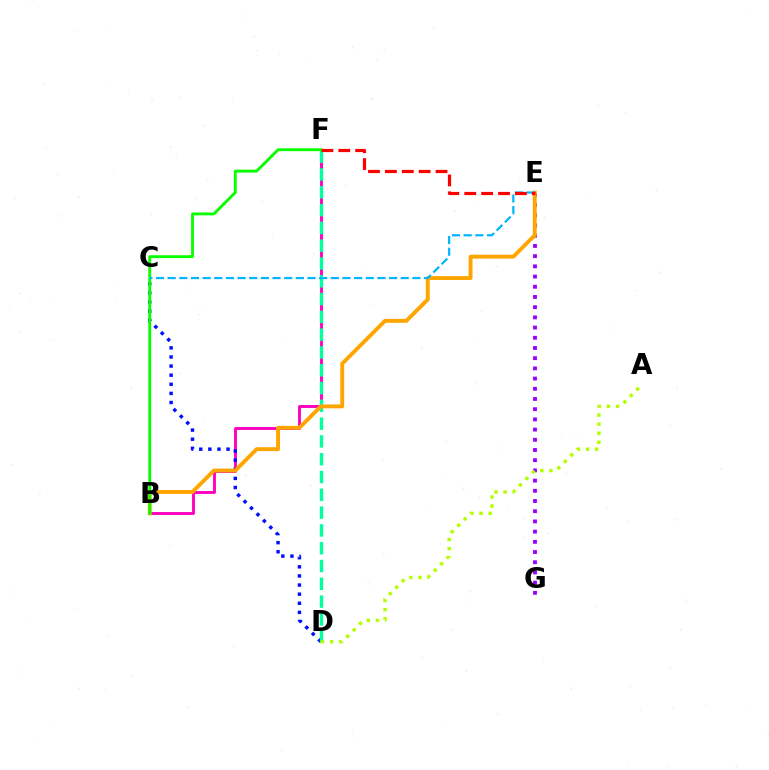{('E', 'G'): [{'color': '#9b00ff', 'line_style': 'dotted', 'thickness': 2.77}], ('B', 'F'): [{'color': '#ff00bd', 'line_style': 'solid', 'thickness': 2.07}, {'color': '#08ff00', 'line_style': 'solid', 'thickness': 2.06}], ('C', 'D'): [{'color': '#0010ff', 'line_style': 'dotted', 'thickness': 2.47}], ('D', 'F'): [{'color': '#00ff9d', 'line_style': 'dashed', 'thickness': 2.42}], ('B', 'E'): [{'color': '#ffa500', 'line_style': 'solid', 'thickness': 2.81}], ('A', 'D'): [{'color': '#b3ff00', 'line_style': 'dotted', 'thickness': 2.47}], ('C', 'E'): [{'color': '#00b5ff', 'line_style': 'dashed', 'thickness': 1.58}], ('E', 'F'): [{'color': '#ff0000', 'line_style': 'dashed', 'thickness': 2.3}]}